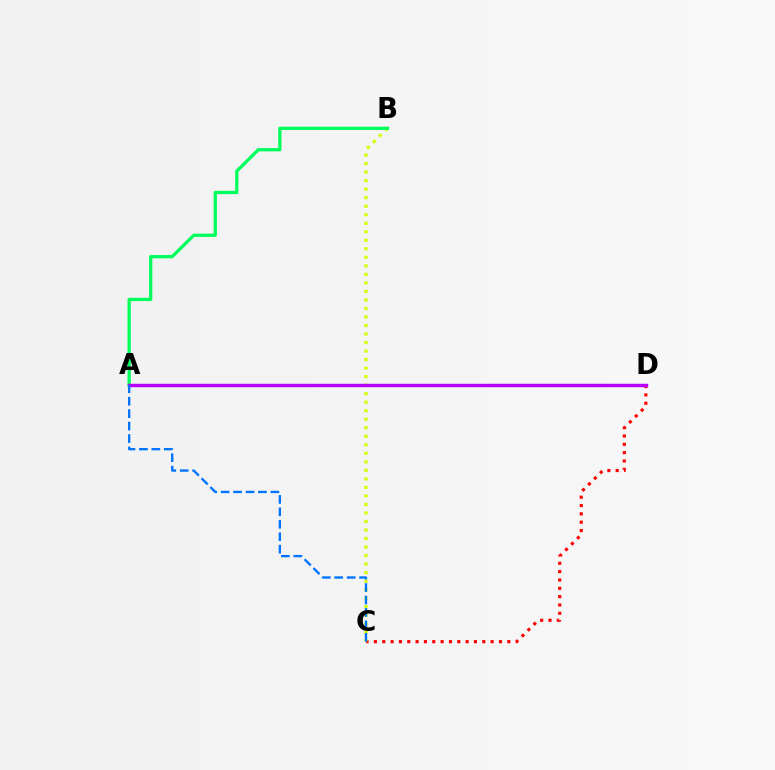{('C', 'D'): [{'color': '#ff0000', 'line_style': 'dotted', 'thickness': 2.27}], ('B', 'C'): [{'color': '#d1ff00', 'line_style': 'dotted', 'thickness': 2.32}], ('A', 'B'): [{'color': '#00ff5c', 'line_style': 'solid', 'thickness': 2.36}], ('A', 'D'): [{'color': '#b900ff', 'line_style': 'solid', 'thickness': 2.47}], ('A', 'C'): [{'color': '#0074ff', 'line_style': 'dashed', 'thickness': 1.69}]}